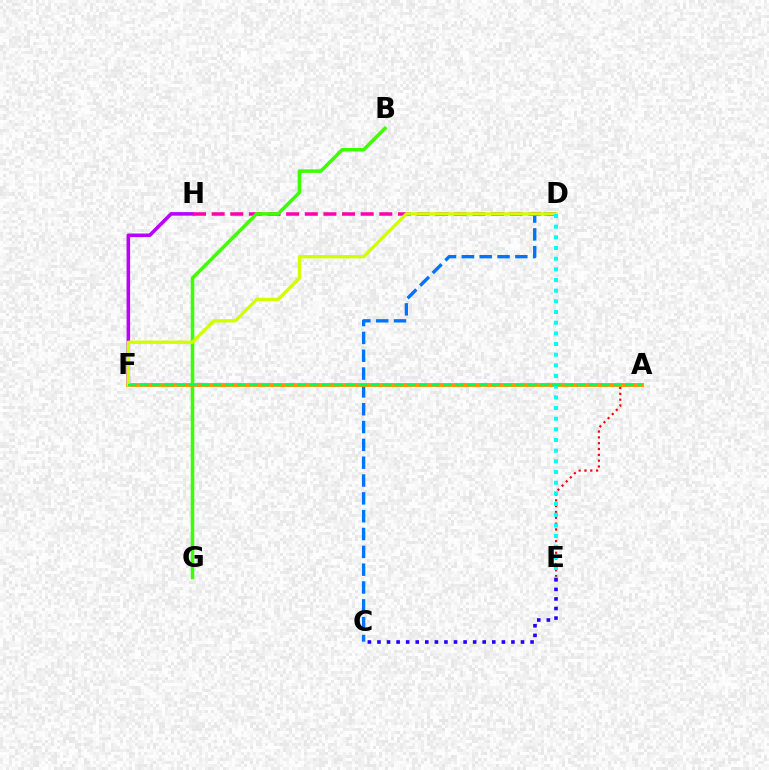{('C', 'E'): [{'color': '#2500ff', 'line_style': 'dotted', 'thickness': 2.6}], ('C', 'D'): [{'color': '#0074ff', 'line_style': 'dashed', 'thickness': 2.42}], ('F', 'H'): [{'color': '#b900ff', 'line_style': 'solid', 'thickness': 2.56}], ('A', 'E'): [{'color': '#ff0000', 'line_style': 'dotted', 'thickness': 1.58}], ('D', 'H'): [{'color': '#ff00ac', 'line_style': 'dashed', 'thickness': 2.53}], ('B', 'G'): [{'color': '#3dff00', 'line_style': 'solid', 'thickness': 2.54}], ('A', 'F'): [{'color': '#ff9400', 'line_style': 'solid', 'thickness': 2.79}, {'color': '#00ff5c', 'line_style': 'dashed', 'thickness': 1.65}], ('D', 'F'): [{'color': '#d1ff00', 'line_style': 'solid', 'thickness': 2.4}], ('D', 'E'): [{'color': '#00fff6', 'line_style': 'dotted', 'thickness': 2.9}]}